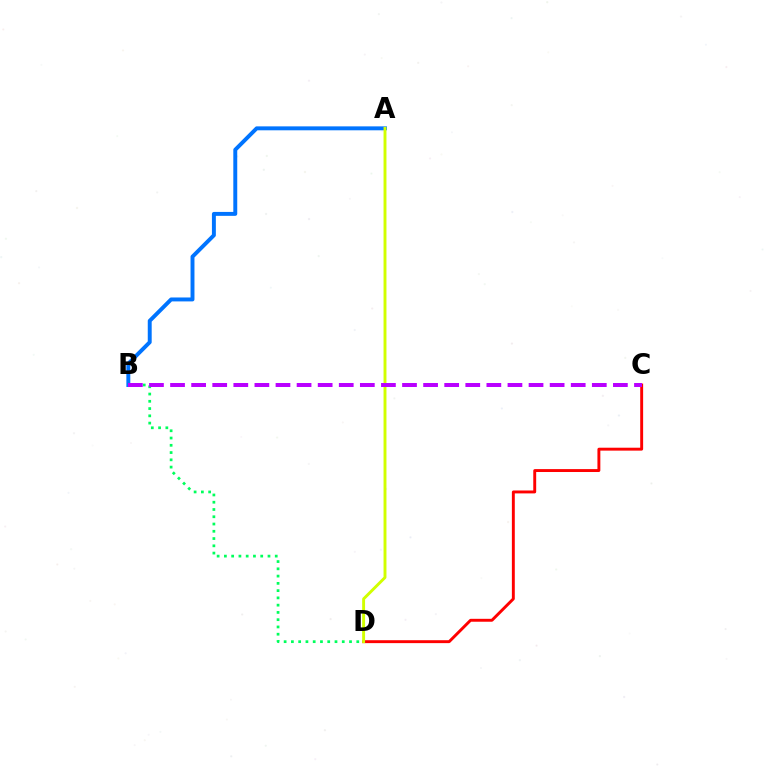{('C', 'D'): [{'color': '#ff0000', 'line_style': 'solid', 'thickness': 2.1}], ('A', 'B'): [{'color': '#0074ff', 'line_style': 'solid', 'thickness': 2.83}], ('B', 'D'): [{'color': '#00ff5c', 'line_style': 'dotted', 'thickness': 1.97}], ('A', 'D'): [{'color': '#d1ff00', 'line_style': 'solid', 'thickness': 2.1}], ('B', 'C'): [{'color': '#b900ff', 'line_style': 'dashed', 'thickness': 2.86}]}